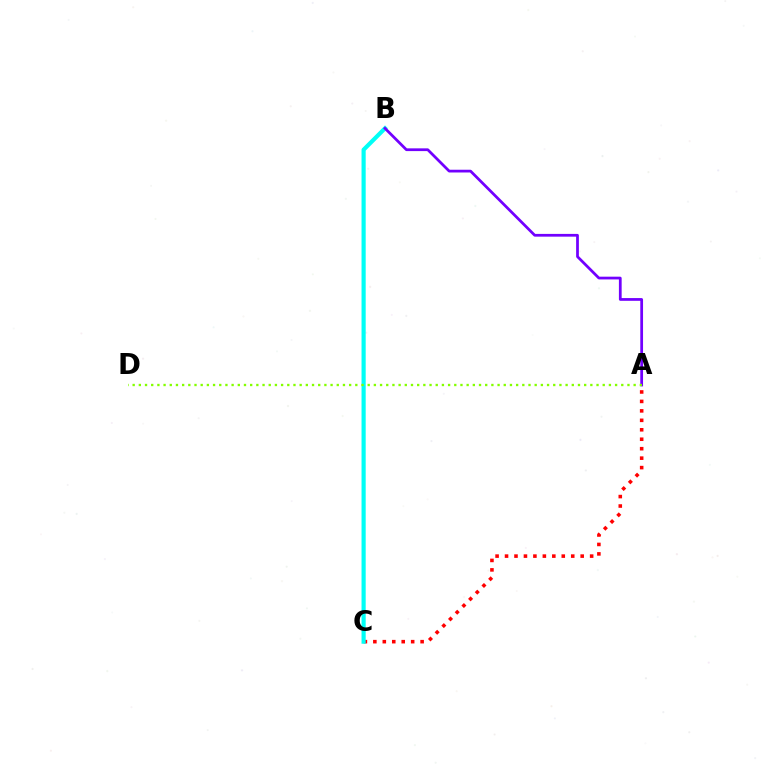{('A', 'C'): [{'color': '#ff0000', 'line_style': 'dotted', 'thickness': 2.57}], ('B', 'C'): [{'color': '#00fff6', 'line_style': 'solid', 'thickness': 2.99}], ('A', 'B'): [{'color': '#7200ff', 'line_style': 'solid', 'thickness': 1.98}], ('A', 'D'): [{'color': '#84ff00', 'line_style': 'dotted', 'thickness': 1.68}]}